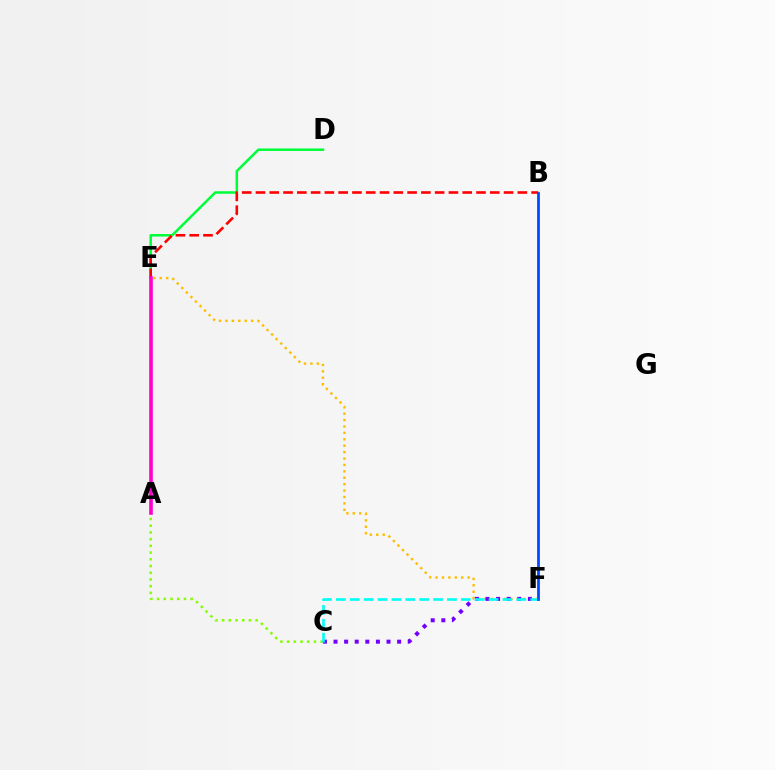{('E', 'F'): [{'color': '#ffbd00', 'line_style': 'dotted', 'thickness': 1.74}], ('A', 'C'): [{'color': '#84ff00', 'line_style': 'dotted', 'thickness': 1.82}], ('D', 'E'): [{'color': '#00ff39', 'line_style': 'solid', 'thickness': 1.81}], ('B', 'E'): [{'color': '#ff0000', 'line_style': 'dashed', 'thickness': 1.87}], ('A', 'E'): [{'color': '#ff00cf', 'line_style': 'solid', 'thickness': 2.6}], ('C', 'F'): [{'color': '#7200ff', 'line_style': 'dotted', 'thickness': 2.88}, {'color': '#00fff6', 'line_style': 'dashed', 'thickness': 1.89}], ('B', 'F'): [{'color': '#004bff', 'line_style': 'solid', 'thickness': 1.99}]}